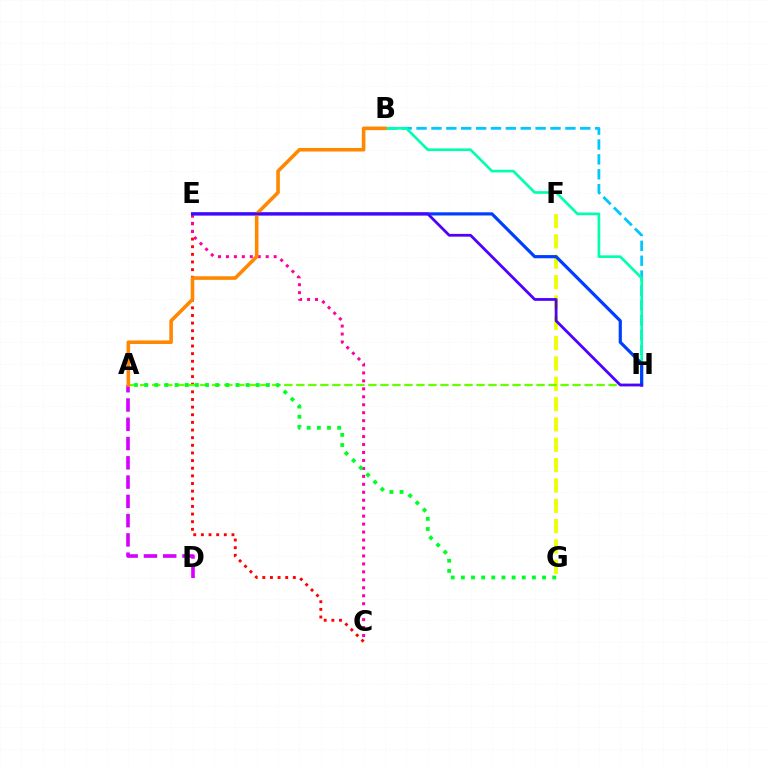{('C', 'E'): [{'color': '#ff0000', 'line_style': 'dotted', 'thickness': 2.08}, {'color': '#ff00a0', 'line_style': 'dotted', 'thickness': 2.16}], ('F', 'G'): [{'color': '#eeff00', 'line_style': 'dashed', 'thickness': 2.76}], ('B', 'H'): [{'color': '#00c7ff', 'line_style': 'dashed', 'thickness': 2.02}, {'color': '#00ffaf', 'line_style': 'solid', 'thickness': 1.92}], ('A', 'D'): [{'color': '#d600ff', 'line_style': 'dashed', 'thickness': 2.62}], ('A', 'H'): [{'color': '#66ff00', 'line_style': 'dashed', 'thickness': 1.63}], ('A', 'G'): [{'color': '#00ff27', 'line_style': 'dotted', 'thickness': 2.76}], ('E', 'H'): [{'color': '#003fff', 'line_style': 'solid', 'thickness': 2.29}, {'color': '#4f00ff', 'line_style': 'solid', 'thickness': 1.99}], ('A', 'B'): [{'color': '#ff8800', 'line_style': 'solid', 'thickness': 2.59}]}